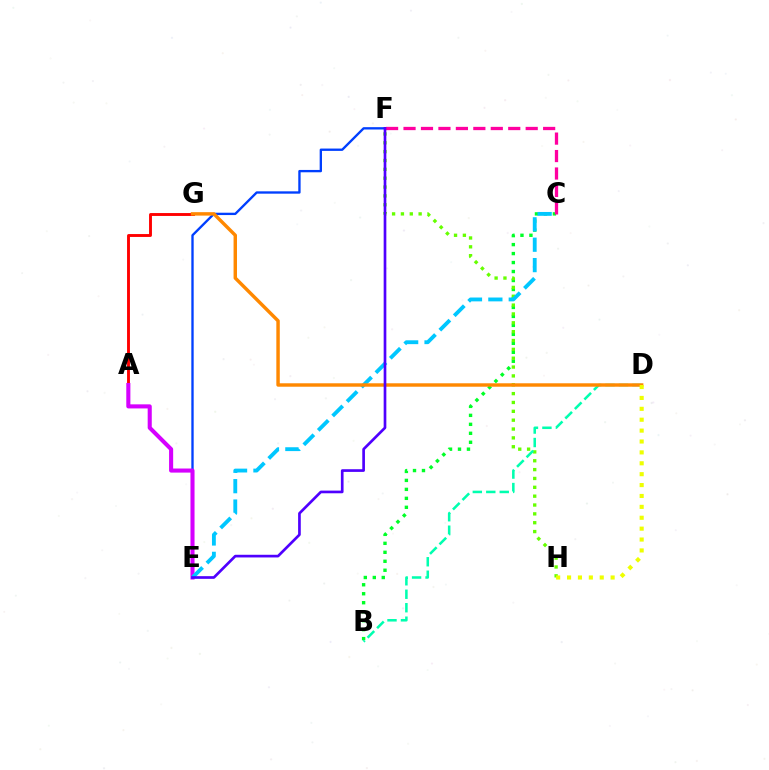{('E', 'F'): [{'color': '#003fff', 'line_style': 'solid', 'thickness': 1.69}, {'color': '#4f00ff', 'line_style': 'solid', 'thickness': 1.93}], ('A', 'G'): [{'color': '#ff0000', 'line_style': 'solid', 'thickness': 2.08}], ('B', 'C'): [{'color': '#00ff27', 'line_style': 'dotted', 'thickness': 2.44}], ('F', 'H'): [{'color': '#66ff00', 'line_style': 'dotted', 'thickness': 2.41}], ('A', 'E'): [{'color': '#d600ff', 'line_style': 'solid', 'thickness': 2.94}], ('C', 'F'): [{'color': '#ff00a0', 'line_style': 'dashed', 'thickness': 2.37}], ('C', 'E'): [{'color': '#00c7ff', 'line_style': 'dashed', 'thickness': 2.77}], ('B', 'D'): [{'color': '#00ffaf', 'line_style': 'dashed', 'thickness': 1.83}], ('D', 'G'): [{'color': '#ff8800', 'line_style': 'solid', 'thickness': 2.48}], ('D', 'H'): [{'color': '#eeff00', 'line_style': 'dotted', 'thickness': 2.96}]}